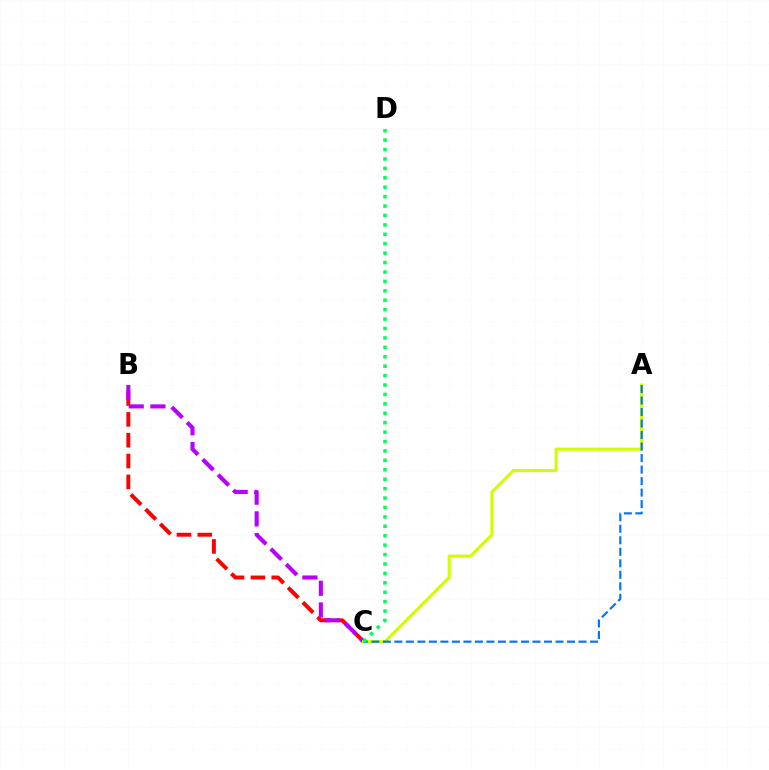{('B', 'C'): [{'color': '#ff0000', 'line_style': 'dashed', 'thickness': 2.83}, {'color': '#b900ff', 'line_style': 'dashed', 'thickness': 2.95}], ('A', 'C'): [{'color': '#d1ff00', 'line_style': 'solid', 'thickness': 2.23}, {'color': '#0074ff', 'line_style': 'dashed', 'thickness': 1.56}], ('C', 'D'): [{'color': '#00ff5c', 'line_style': 'dotted', 'thickness': 2.56}]}